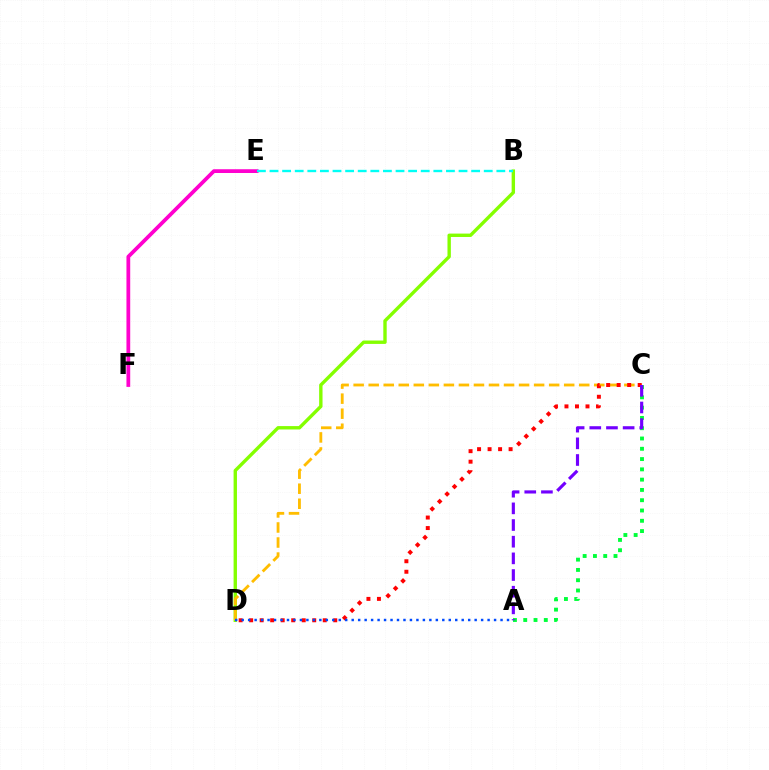{('A', 'C'): [{'color': '#00ff39', 'line_style': 'dotted', 'thickness': 2.79}, {'color': '#7200ff', 'line_style': 'dashed', 'thickness': 2.26}], ('B', 'D'): [{'color': '#84ff00', 'line_style': 'solid', 'thickness': 2.44}], ('C', 'D'): [{'color': '#ffbd00', 'line_style': 'dashed', 'thickness': 2.04}, {'color': '#ff0000', 'line_style': 'dotted', 'thickness': 2.86}], ('E', 'F'): [{'color': '#ff00cf', 'line_style': 'solid', 'thickness': 2.71}], ('B', 'E'): [{'color': '#00fff6', 'line_style': 'dashed', 'thickness': 1.71}], ('A', 'D'): [{'color': '#004bff', 'line_style': 'dotted', 'thickness': 1.76}]}